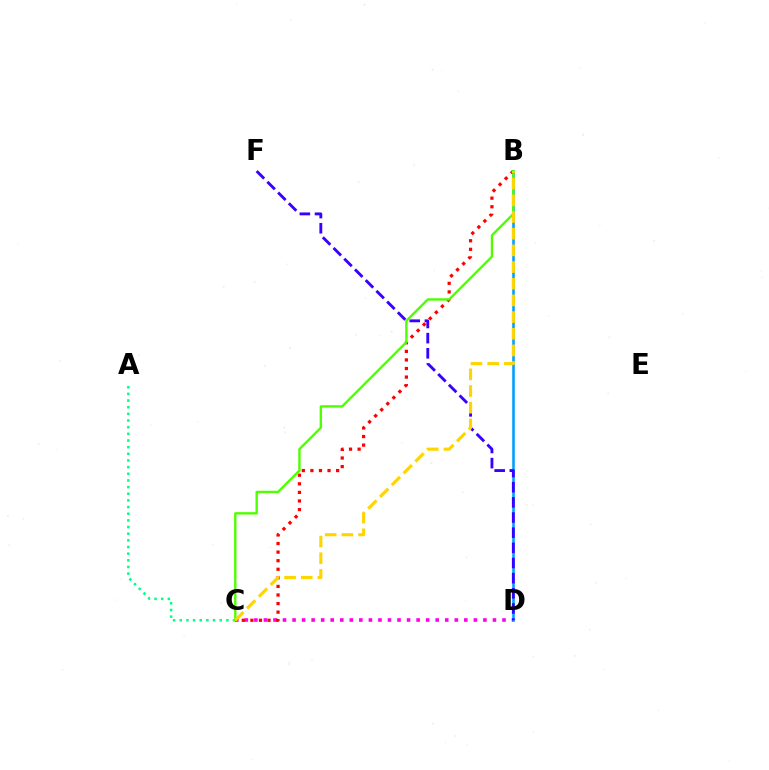{('C', 'D'): [{'color': '#ff00ed', 'line_style': 'dotted', 'thickness': 2.59}], ('B', 'D'): [{'color': '#009eff', 'line_style': 'solid', 'thickness': 1.85}], ('A', 'C'): [{'color': '#00ff86', 'line_style': 'dotted', 'thickness': 1.81}], ('D', 'F'): [{'color': '#3700ff', 'line_style': 'dashed', 'thickness': 2.06}], ('B', 'C'): [{'color': '#ff0000', 'line_style': 'dotted', 'thickness': 2.33}, {'color': '#4fff00', 'line_style': 'solid', 'thickness': 1.72}, {'color': '#ffd500', 'line_style': 'dashed', 'thickness': 2.27}]}